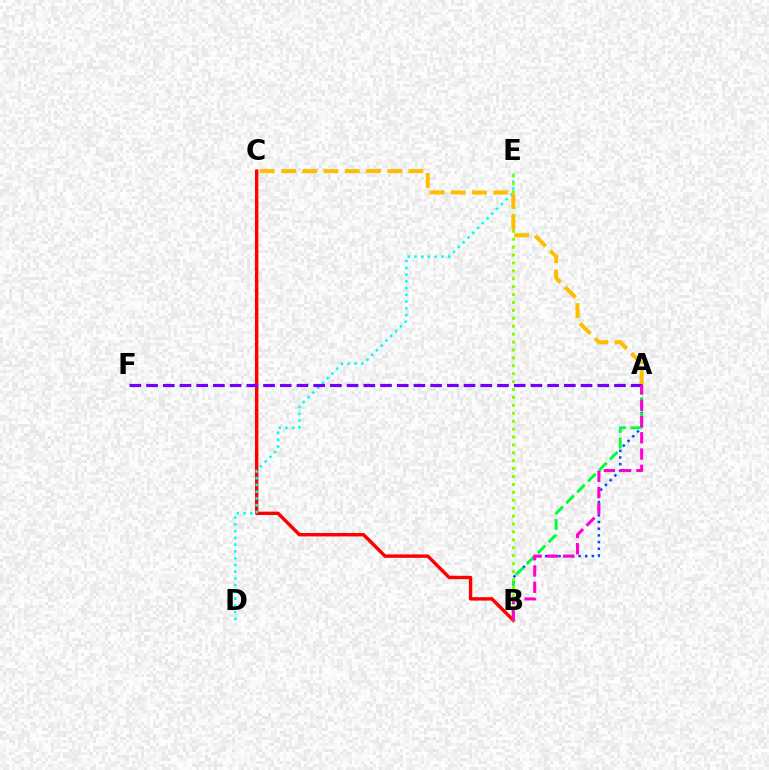{('B', 'C'): [{'color': '#ff0000', 'line_style': 'solid', 'thickness': 2.45}], ('A', 'B'): [{'color': '#004bff', 'line_style': 'dotted', 'thickness': 1.81}, {'color': '#00ff39', 'line_style': 'dashed', 'thickness': 2.1}, {'color': '#ff00cf', 'line_style': 'dashed', 'thickness': 2.21}], ('D', 'E'): [{'color': '#00fff6', 'line_style': 'dotted', 'thickness': 1.84}], ('B', 'E'): [{'color': '#84ff00', 'line_style': 'dotted', 'thickness': 2.15}], ('A', 'C'): [{'color': '#ffbd00', 'line_style': 'dashed', 'thickness': 2.88}], ('A', 'F'): [{'color': '#7200ff', 'line_style': 'dashed', 'thickness': 2.27}]}